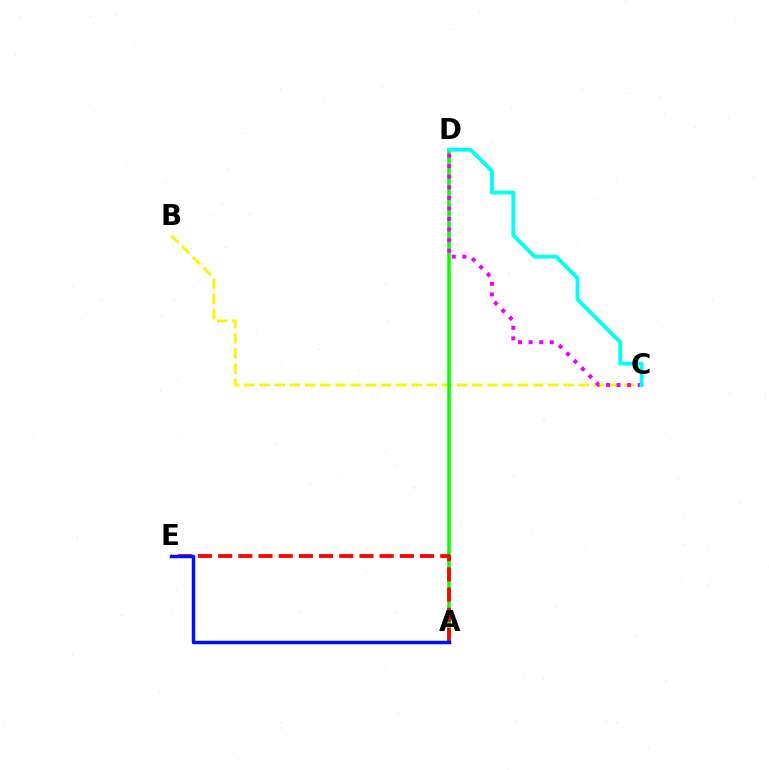{('B', 'C'): [{'color': '#fcf500', 'line_style': 'dashed', 'thickness': 2.06}], ('A', 'D'): [{'color': '#08ff00', 'line_style': 'solid', 'thickness': 2.55}], ('C', 'D'): [{'color': '#ee00ff', 'line_style': 'dotted', 'thickness': 2.87}, {'color': '#00fff6', 'line_style': 'solid', 'thickness': 2.76}], ('A', 'E'): [{'color': '#ff0000', 'line_style': 'dashed', 'thickness': 2.74}, {'color': '#0010ff', 'line_style': 'solid', 'thickness': 2.51}]}